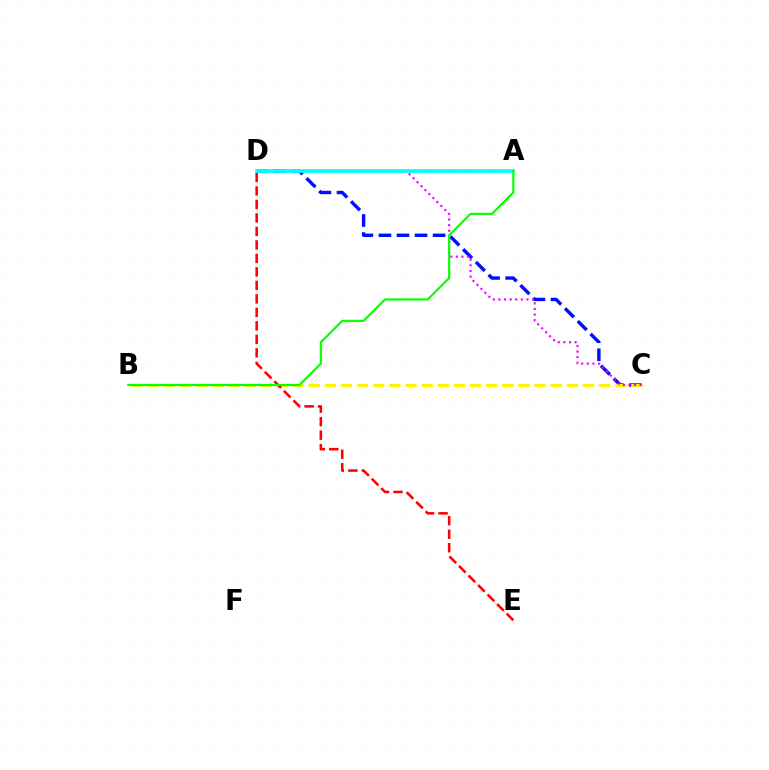{('C', 'D'): [{'color': '#0010ff', 'line_style': 'dashed', 'thickness': 2.45}, {'color': '#ee00ff', 'line_style': 'dotted', 'thickness': 1.52}], ('B', 'C'): [{'color': '#fcf500', 'line_style': 'dashed', 'thickness': 2.19}], ('D', 'E'): [{'color': '#ff0000', 'line_style': 'dashed', 'thickness': 1.83}], ('A', 'D'): [{'color': '#00fff6', 'line_style': 'solid', 'thickness': 2.66}], ('A', 'B'): [{'color': '#08ff00', 'line_style': 'solid', 'thickness': 1.57}]}